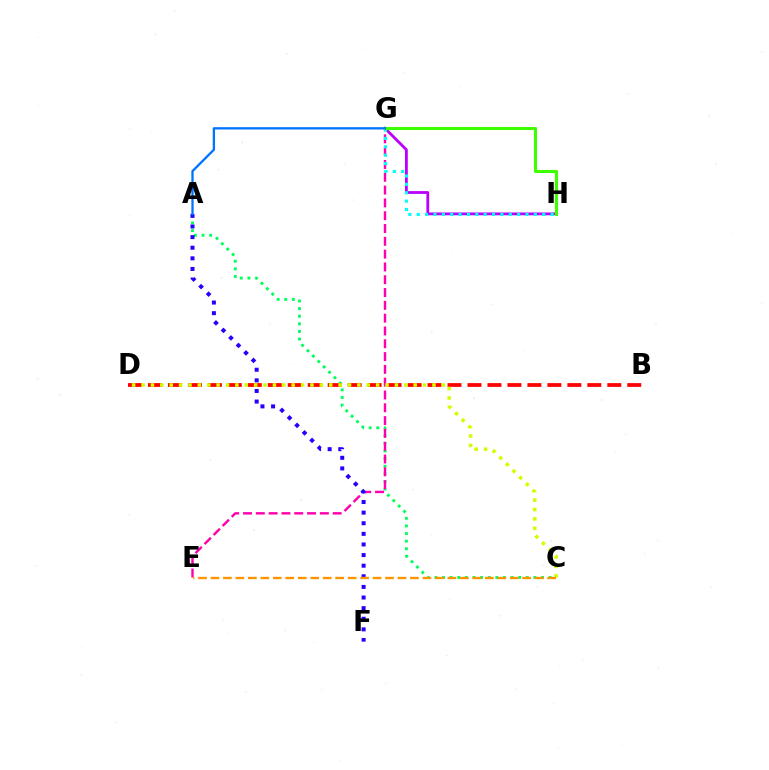{('A', 'C'): [{'color': '#00ff5c', 'line_style': 'dotted', 'thickness': 2.07}], ('G', 'H'): [{'color': '#b900ff', 'line_style': 'solid', 'thickness': 2.02}, {'color': '#00fff6', 'line_style': 'dotted', 'thickness': 2.27}, {'color': '#3dff00', 'line_style': 'solid', 'thickness': 2.2}], ('E', 'G'): [{'color': '#ff00ac', 'line_style': 'dashed', 'thickness': 1.74}], ('A', 'F'): [{'color': '#2500ff', 'line_style': 'dotted', 'thickness': 2.88}], ('B', 'D'): [{'color': '#ff0000', 'line_style': 'dashed', 'thickness': 2.71}], ('C', 'D'): [{'color': '#d1ff00', 'line_style': 'dotted', 'thickness': 2.55}], ('C', 'E'): [{'color': '#ff9400', 'line_style': 'dashed', 'thickness': 1.69}], ('A', 'G'): [{'color': '#0074ff', 'line_style': 'solid', 'thickness': 1.66}]}